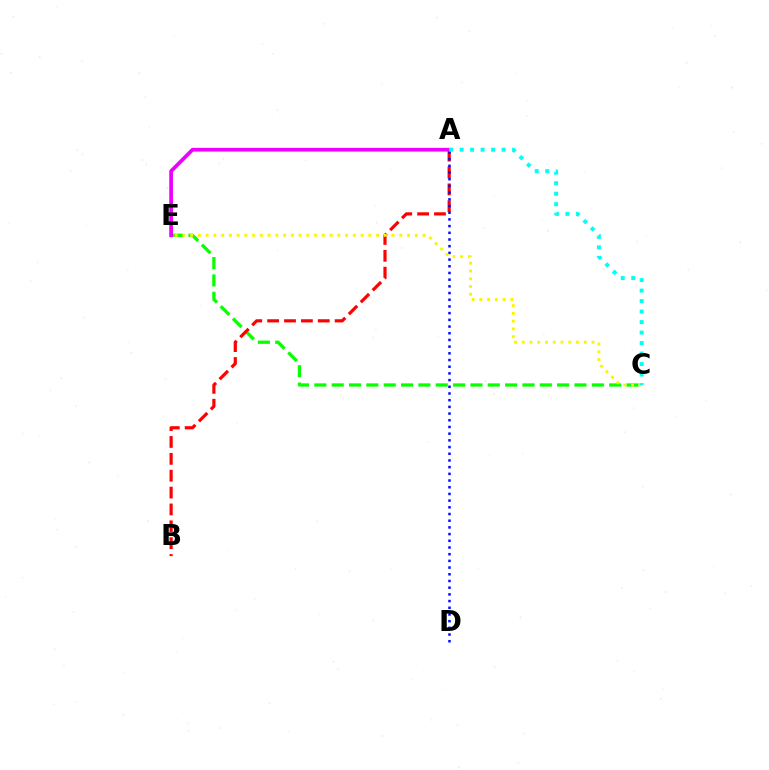{('C', 'E'): [{'color': '#08ff00', 'line_style': 'dashed', 'thickness': 2.36}, {'color': '#fcf500', 'line_style': 'dotted', 'thickness': 2.1}], ('A', 'B'): [{'color': '#ff0000', 'line_style': 'dashed', 'thickness': 2.29}], ('A', 'D'): [{'color': '#0010ff', 'line_style': 'dotted', 'thickness': 1.82}], ('A', 'E'): [{'color': '#ee00ff', 'line_style': 'solid', 'thickness': 2.68}], ('A', 'C'): [{'color': '#00fff6', 'line_style': 'dotted', 'thickness': 2.85}]}